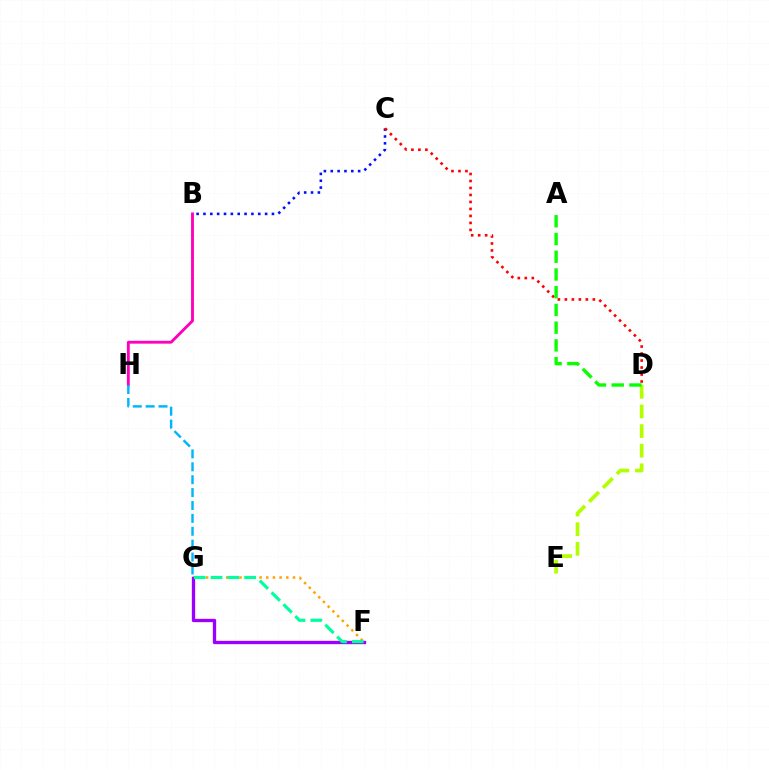{('D', 'E'): [{'color': '#b3ff00', 'line_style': 'dashed', 'thickness': 2.66}], ('B', 'H'): [{'color': '#ff00bd', 'line_style': 'solid', 'thickness': 2.07}], ('B', 'C'): [{'color': '#0010ff', 'line_style': 'dotted', 'thickness': 1.86}], ('C', 'D'): [{'color': '#ff0000', 'line_style': 'dotted', 'thickness': 1.9}], ('F', 'G'): [{'color': '#ffa500', 'line_style': 'dotted', 'thickness': 1.82}, {'color': '#9b00ff', 'line_style': 'solid', 'thickness': 2.4}, {'color': '#00ff9d', 'line_style': 'dashed', 'thickness': 2.28}], ('G', 'H'): [{'color': '#00b5ff', 'line_style': 'dashed', 'thickness': 1.75}], ('A', 'D'): [{'color': '#08ff00', 'line_style': 'dashed', 'thickness': 2.41}]}